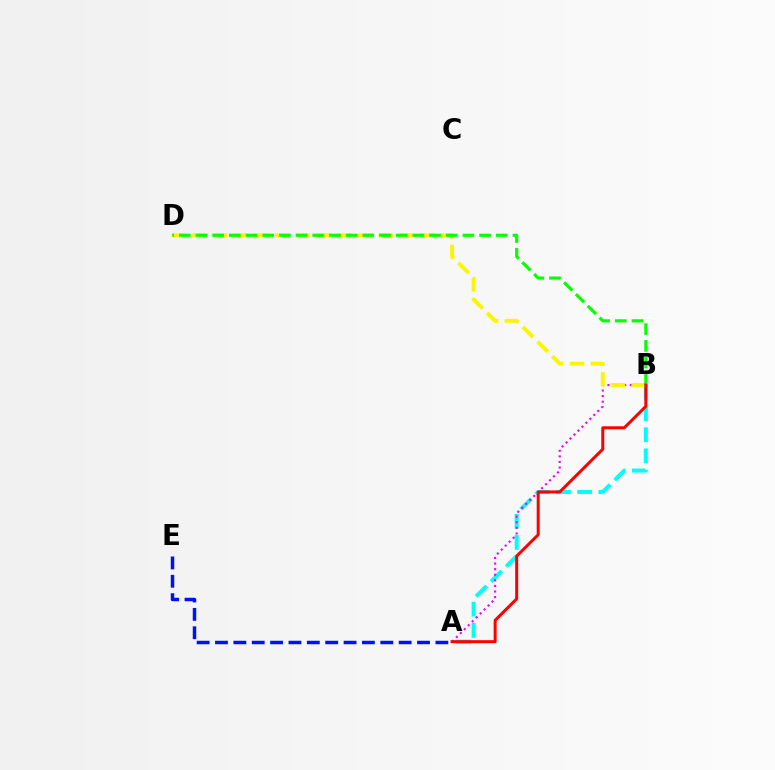{('A', 'B'): [{'color': '#00fff6', 'line_style': 'dashed', 'thickness': 2.88}, {'color': '#ee00ff', 'line_style': 'dotted', 'thickness': 1.52}, {'color': '#ff0000', 'line_style': 'solid', 'thickness': 2.15}], ('A', 'E'): [{'color': '#0010ff', 'line_style': 'dashed', 'thickness': 2.5}], ('B', 'D'): [{'color': '#fcf500', 'line_style': 'dashed', 'thickness': 2.81}, {'color': '#08ff00', 'line_style': 'dashed', 'thickness': 2.27}]}